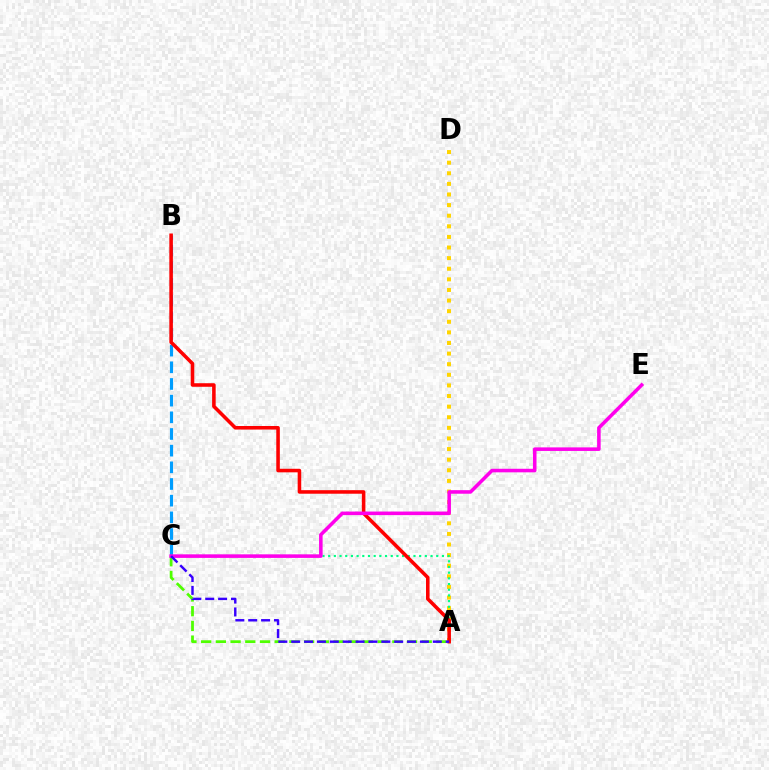{('A', 'D'): [{'color': '#ffd500', 'line_style': 'dotted', 'thickness': 2.88}], ('B', 'C'): [{'color': '#009eff', 'line_style': 'dashed', 'thickness': 2.26}], ('A', 'C'): [{'color': '#00ff86', 'line_style': 'dotted', 'thickness': 1.55}, {'color': '#4fff00', 'line_style': 'dashed', 'thickness': 2.0}, {'color': '#3700ff', 'line_style': 'dashed', 'thickness': 1.75}], ('A', 'B'): [{'color': '#ff0000', 'line_style': 'solid', 'thickness': 2.56}], ('C', 'E'): [{'color': '#ff00ed', 'line_style': 'solid', 'thickness': 2.56}]}